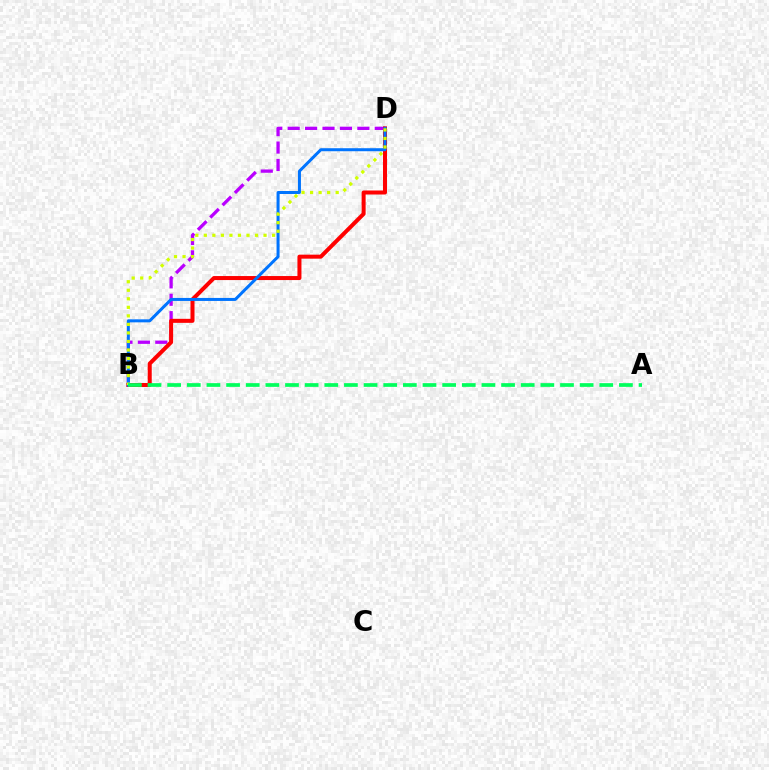{('B', 'D'): [{'color': '#b900ff', 'line_style': 'dashed', 'thickness': 2.37}, {'color': '#ff0000', 'line_style': 'solid', 'thickness': 2.89}, {'color': '#0074ff', 'line_style': 'solid', 'thickness': 2.17}, {'color': '#d1ff00', 'line_style': 'dotted', 'thickness': 2.32}], ('A', 'B'): [{'color': '#00ff5c', 'line_style': 'dashed', 'thickness': 2.67}]}